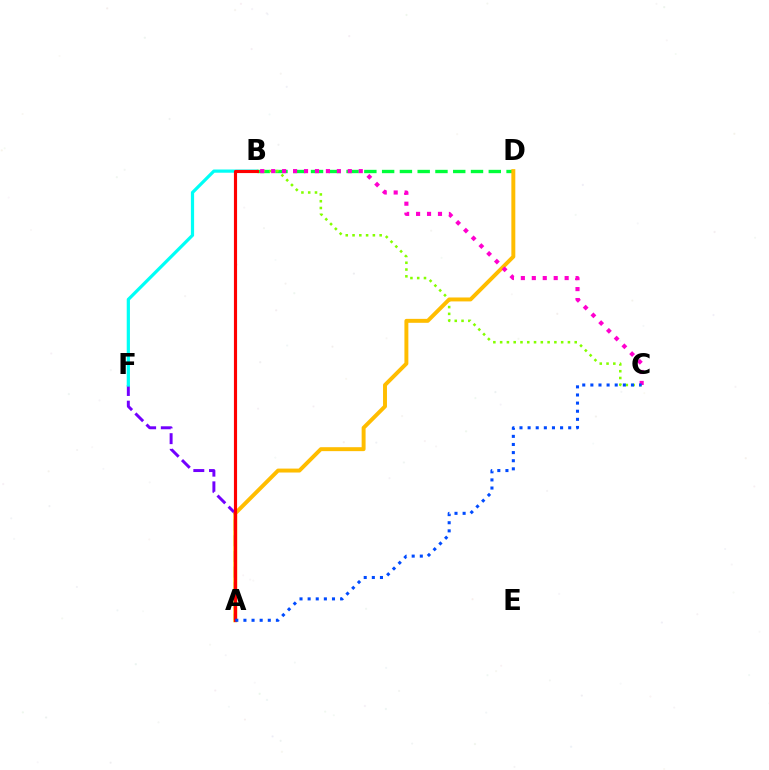{('A', 'F'): [{'color': '#7200ff', 'line_style': 'dashed', 'thickness': 2.13}], ('B', 'D'): [{'color': '#00ff39', 'line_style': 'dashed', 'thickness': 2.41}], ('B', 'F'): [{'color': '#00fff6', 'line_style': 'solid', 'thickness': 2.31}], ('B', 'C'): [{'color': '#84ff00', 'line_style': 'dotted', 'thickness': 1.84}, {'color': '#ff00cf', 'line_style': 'dotted', 'thickness': 2.97}], ('A', 'D'): [{'color': '#ffbd00', 'line_style': 'solid', 'thickness': 2.84}], ('A', 'B'): [{'color': '#ff0000', 'line_style': 'solid', 'thickness': 2.26}], ('A', 'C'): [{'color': '#004bff', 'line_style': 'dotted', 'thickness': 2.21}]}